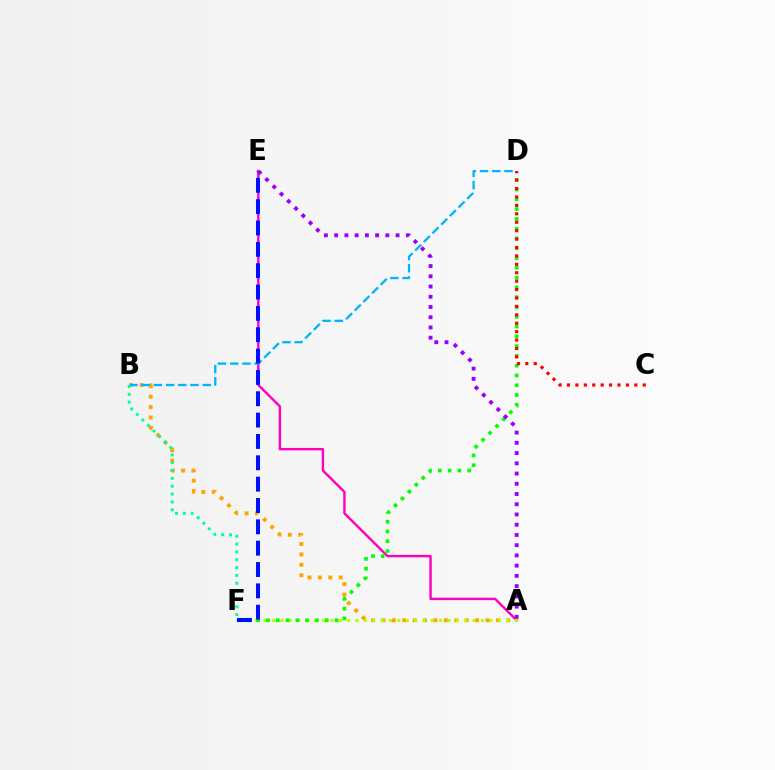{('A', 'B'): [{'color': '#ffa500', 'line_style': 'dotted', 'thickness': 2.83}], ('A', 'E'): [{'color': '#ff00bd', 'line_style': 'solid', 'thickness': 1.73}, {'color': '#9b00ff', 'line_style': 'dotted', 'thickness': 2.78}], ('B', 'D'): [{'color': '#00b5ff', 'line_style': 'dashed', 'thickness': 1.66}], ('B', 'F'): [{'color': '#00ff9d', 'line_style': 'dotted', 'thickness': 2.13}], ('A', 'F'): [{'color': '#b3ff00', 'line_style': 'dotted', 'thickness': 2.27}], ('D', 'F'): [{'color': '#08ff00', 'line_style': 'dotted', 'thickness': 2.66}], ('C', 'D'): [{'color': '#ff0000', 'line_style': 'dotted', 'thickness': 2.29}], ('E', 'F'): [{'color': '#0010ff', 'line_style': 'dashed', 'thickness': 2.9}]}